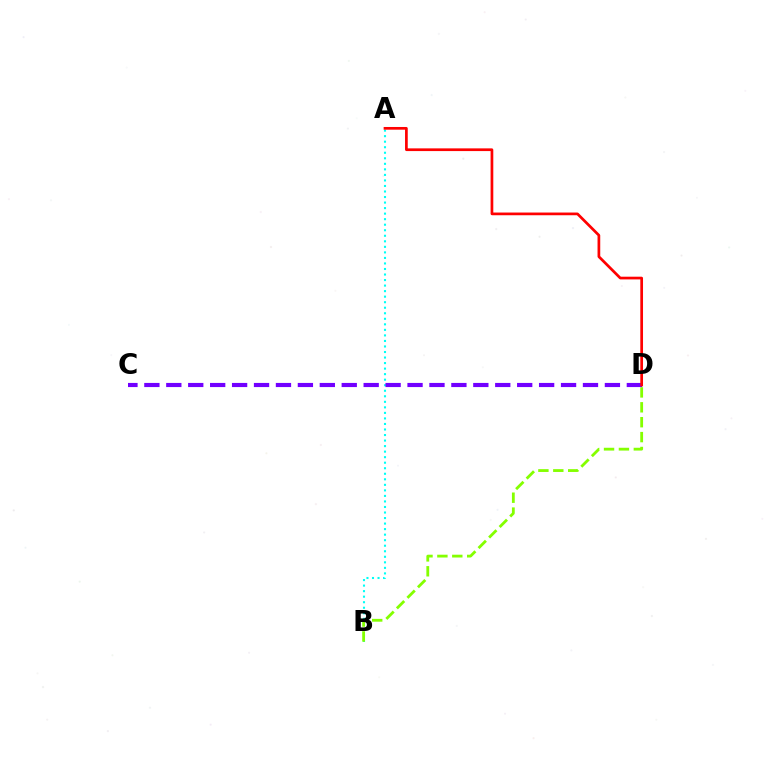{('A', 'B'): [{'color': '#00fff6', 'line_style': 'dotted', 'thickness': 1.5}], ('B', 'D'): [{'color': '#84ff00', 'line_style': 'dashed', 'thickness': 2.02}], ('C', 'D'): [{'color': '#7200ff', 'line_style': 'dashed', 'thickness': 2.98}], ('A', 'D'): [{'color': '#ff0000', 'line_style': 'solid', 'thickness': 1.95}]}